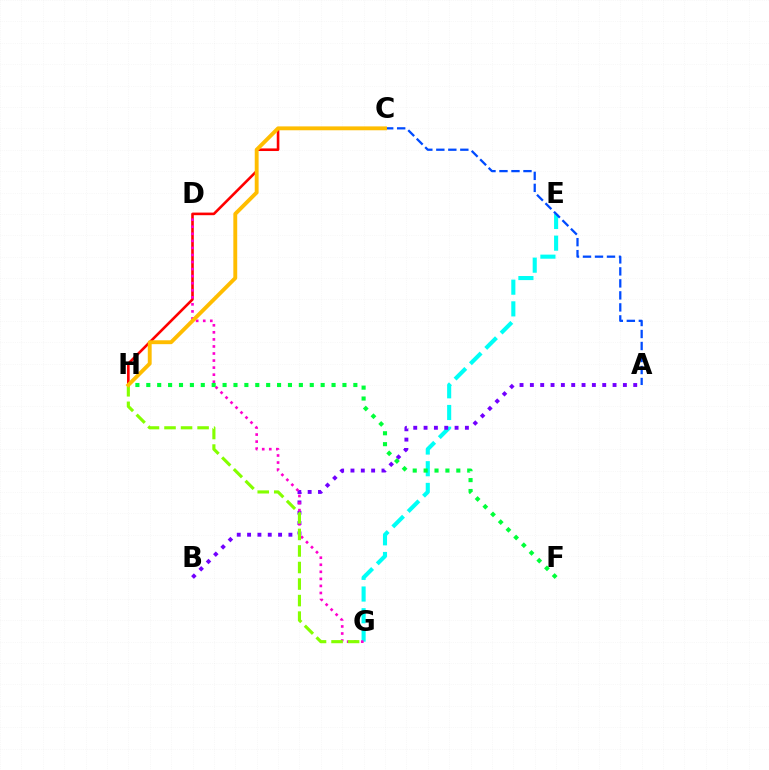{('E', 'G'): [{'color': '#00fff6', 'line_style': 'dashed', 'thickness': 2.95}], ('A', 'B'): [{'color': '#7200ff', 'line_style': 'dotted', 'thickness': 2.81}], ('C', 'H'): [{'color': '#ff0000', 'line_style': 'solid', 'thickness': 1.88}, {'color': '#ffbd00', 'line_style': 'solid', 'thickness': 2.79}], ('D', 'G'): [{'color': '#ff00cf', 'line_style': 'dotted', 'thickness': 1.92}], ('F', 'H'): [{'color': '#00ff39', 'line_style': 'dotted', 'thickness': 2.96}], ('G', 'H'): [{'color': '#84ff00', 'line_style': 'dashed', 'thickness': 2.25}], ('A', 'C'): [{'color': '#004bff', 'line_style': 'dashed', 'thickness': 1.63}]}